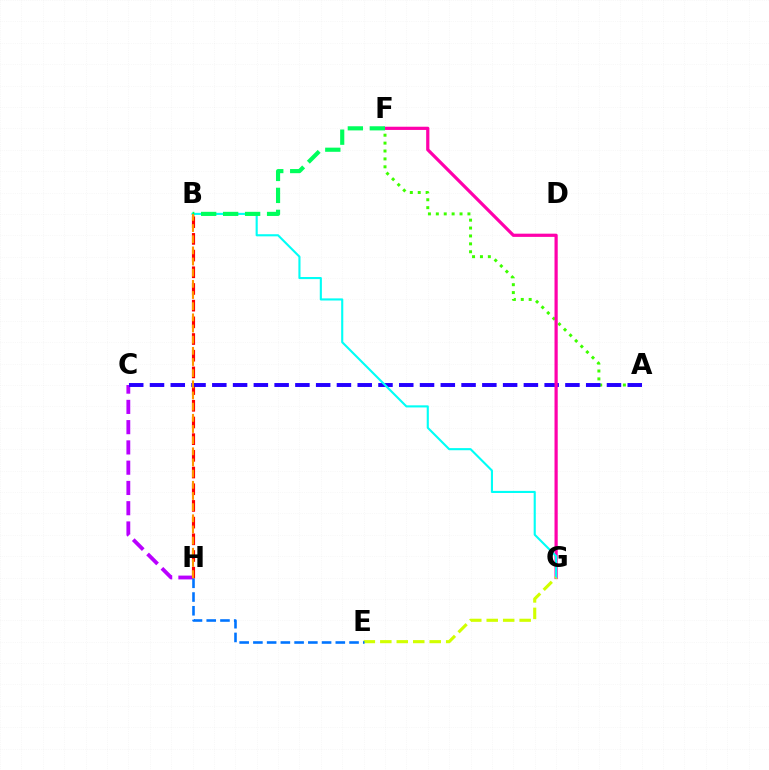{('C', 'H'): [{'color': '#b900ff', 'line_style': 'dashed', 'thickness': 2.75}], ('B', 'H'): [{'color': '#ff0000', 'line_style': 'dashed', 'thickness': 2.27}, {'color': '#ff9400', 'line_style': 'dashed', 'thickness': 1.52}], ('A', 'F'): [{'color': '#3dff00', 'line_style': 'dotted', 'thickness': 2.15}], ('A', 'C'): [{'color': '#2500ff', 'line_style': 'dashed', 'thickness': 2.82}], ('F', 'G'): [{'color': '#ff00ac', 'line_style': 'solid', 'thickness': 2.31}], ('B', 'G'): [{'color': '#00fff6', 'line_style': 'solid', 'thickness': 1.52}], ('B', 'F'): [{'color': '#00ff5c', 'line_style': 'dashed', 'thickness': 2.98}], ('E', 'G'): [{'color': '#d1ff00', 'line_style': 'dashed', 'thickness': 2.24}], ('E', 'H'): [{'color': '#0074ff', 'line_style': 'dashed', 'thickness': 1.87}]}